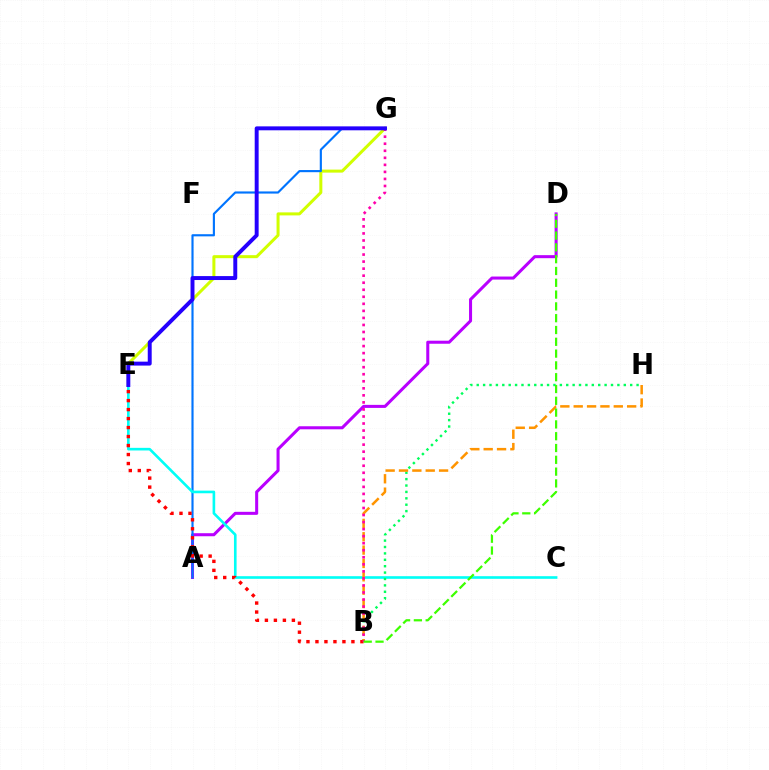{('E', 'G'): [{'color': '#d1ff00', 'line_style': 'solid', 'thickness': 2.17}, {'color': '#2500ff', 'line_style': 'solid', 'thickness': 2.83}], ('A', 'D'): [{'color': '#b900ff', 'line_style': 'solid', 'thickness': 2.19}], ('A', 'G'): [{'color': '#0074ff', 'line_style': 'solid', 'thickness': 1.54}], ('C', 'E'): [{'color': '#00fff6', 'line_style': 'solid', 'thickness': 1.89}], ('B', 'H'): [{'color': '#00ff5c', 'line_style': 'dotted', 'thickness': 1.74}, {'color': '#ff9400', 'line_style': 'dashed', 'thickness': 1.82}], ('B', 'E'): [{'color': '#ff0000', 'line_style': 'dotted', 'thickness': 2.44}], ('B', 'G'): [{'color': '#ff00ac', 'line_style': 'dotted', 'thickness': 1.91}], ('B', 'D'): [{'color': '#3dff00', 'line_style': 'dashed', 'thickness': 1.6}]}